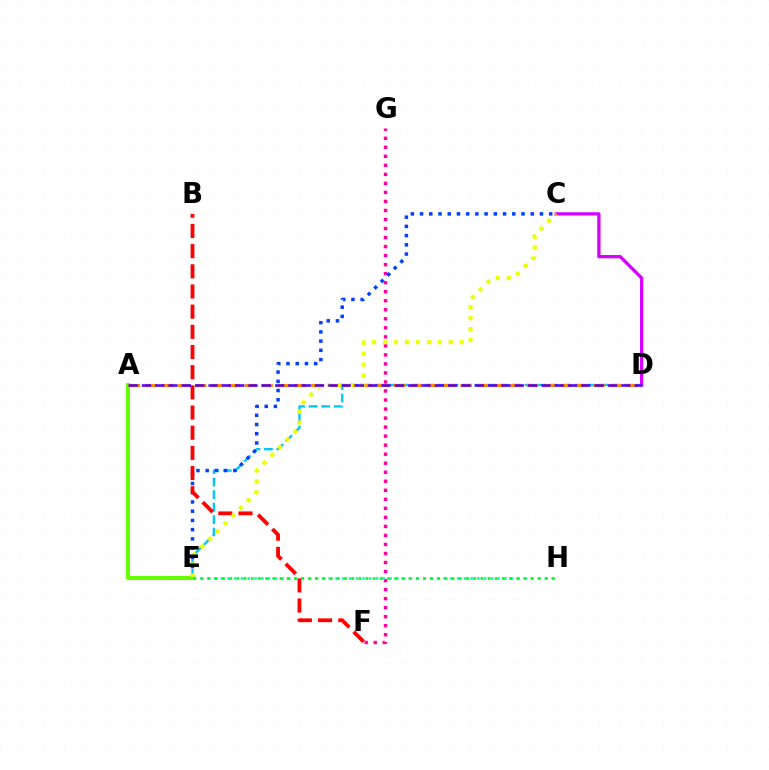{('A', 'E'): [{'color': '#66ff00', 'line_style': 'solid', 'thickness': 2.89}], ('F', 'G'): [{'color': '#ff00a0', 'line_style': 'dotted', 'thickness': 2.45}], ('D', 'E'): [{'color': '#00c7ff', 'line_style': 'dashed', 'thickness': 1.7}], ('C', 'E'): [{'color': '#003fff', 'line_style': 'dotted', 'thickness': 2.51}, {'color': '#eeff00', 'line_style': 'dotted', 'thickness': 2.98}], ('C', 'D'): [{'color': '#d600ff', 'line_style': 'solid', 'thickness': 2.36}], ('A', 'D'): [{'color': '#ff8800', 'line_style': 'dashed', 'thickness': 2.25}, {'color': '#4f00ff', 'line_style': 'dashed', 'thickness': 1.81}], ('E', 'H'): [{'color': '#00ffaf', 'line_style': 'dotted', 'thickness': 1.83}, {'color': '#00ff27', 'line_style': 'dotted', 'thickness': 1.95}], ('B', 'F'): [{'color': '#ff0000', 'line_style': 'dashed', 'thickness': 2.74}]}